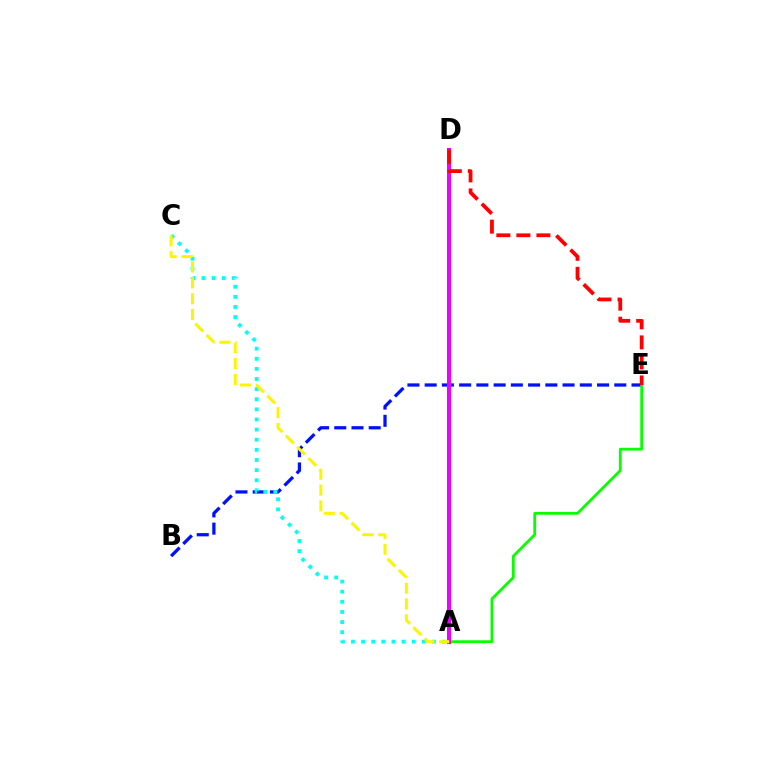{('B', 'E'): [{'color': '#0010ff', 'line_style': 'dashed', 'thickness': 2.34}], ('A', 'C'): [{'color': '#00fff6', 'line_style': 'dotted', 'thickness': 2.75}, {'color': '#fcf500', 'line_style': 'dashed', 'thickness': 2.15}], ('A', 'E'): [{'color': '#08ff00', 'line_style': 'solid', 'thickness': 2.01}], ('A', 'D'): [{'color': '#ee00ff', 'line_style': 'solid', 'thickness': 2.91}], ('D', 'E'): [{'color': '#ff0000', 'line_style': 'dashed', 'thickness': 2.72}]}